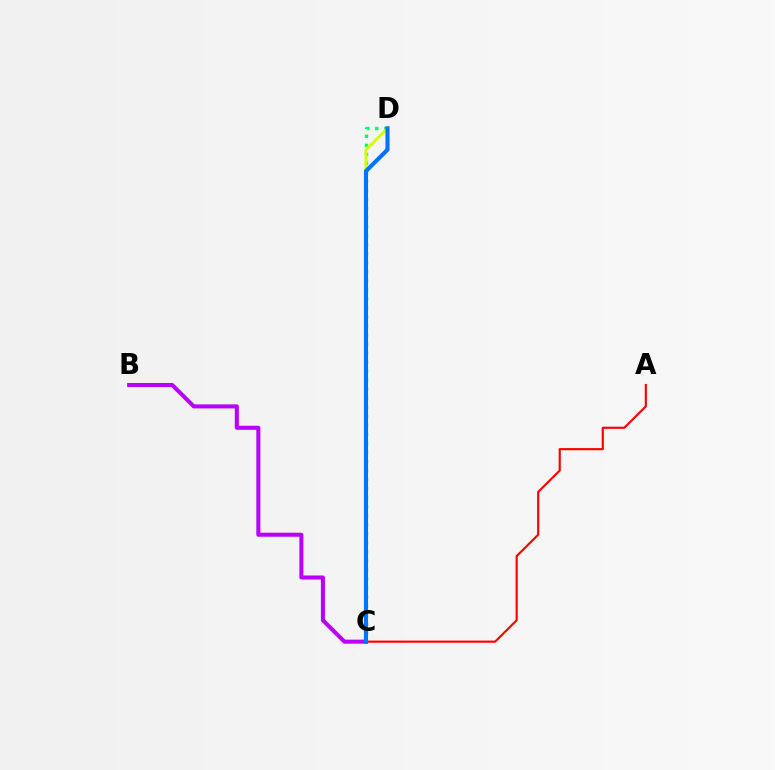{('C', 'D'): [{'color': '#00ff5c', 'line_style': 'dotted', 'thickness': 2.45}, {'color': '#d1ff00', 'line_style': 'solid', 'thickness': 2.04}, {'color': '#0074ff', 'line_style': 'solid', 'thickness': 2.95}], ('A', 'C'): [{'color': '#ff0000', 'line_style': 'solid', 'thickness': 1.55}], ('B', 'C'): [{'color': '#b900ff', 'line_style': 'solid', 'thickness': 2.91}]}